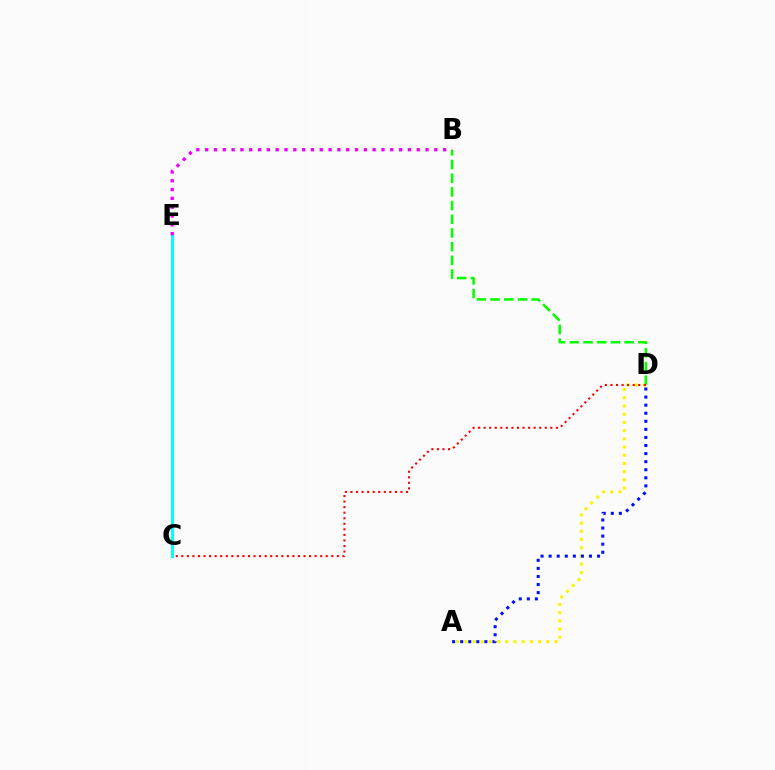{('A', 'D'): [{'color': '#fcf500', 'line_style': 'dotted', 'thickness': 2.23}, {'color': '#0010ff', 'line_style': 'dotted', 'thickness': 2.19}], ('B', 'D'): [{'color': '#08ff00', 'line_style': 'dashed', 'thickness': 1.86}], ('C', 'E'): [{'color': '#00fff6', 'line_style': 'solid', 'thickness': 2.19}], ('C', 'D'): [{'color': '#ff0000', 'line_style': 'dotted', 'thickness': 1.51}], ('B', 'E'): [{'color': '#ee00ff', 'line_style': 'dotted', 'thickness': 2.39}]}